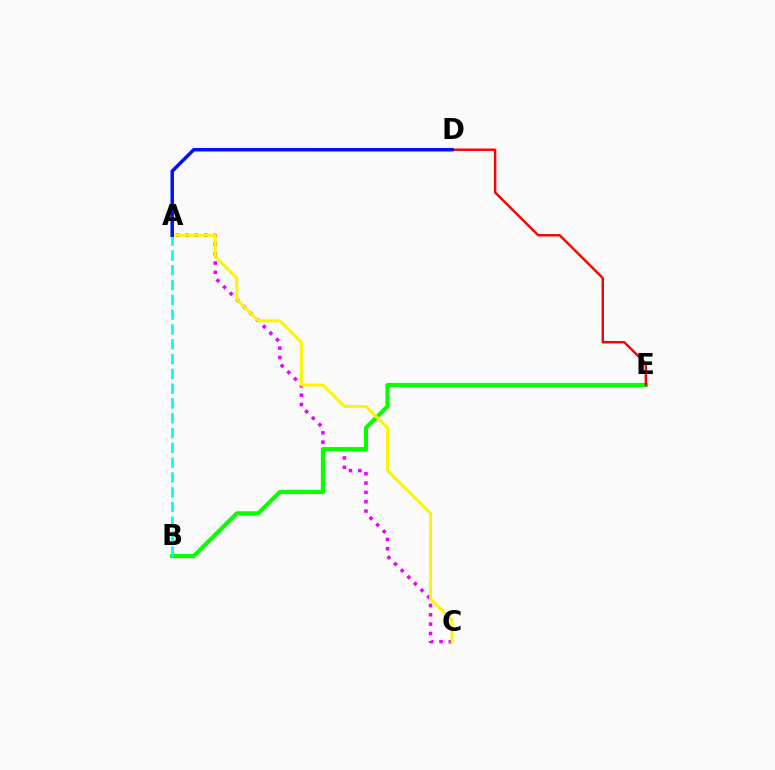{('A', 'C'): [{'color': '#ee00ff', 'line_style': 'dotted', 'thickness': 2.53}, {'color': '#fcf500', 'line_style': 'solid', 'thickness': 2.12}], ('B', 'E'): [{'color': '#08ff00', 'line_style': 'solid', 'thickness': 3.0}], ('D', 'E'): [{'color': '#ff0000', 'line_style': 'solid', 'thickness': 1.76}], ('A', 'B'): [{'color': '#00fff6', 'line_style': 'dashed', 'thickness': 2.01}], ('A', 'D'): [{'color': '#0010ff', 'line_style': 'solid', 'thickness': 2.51}]}